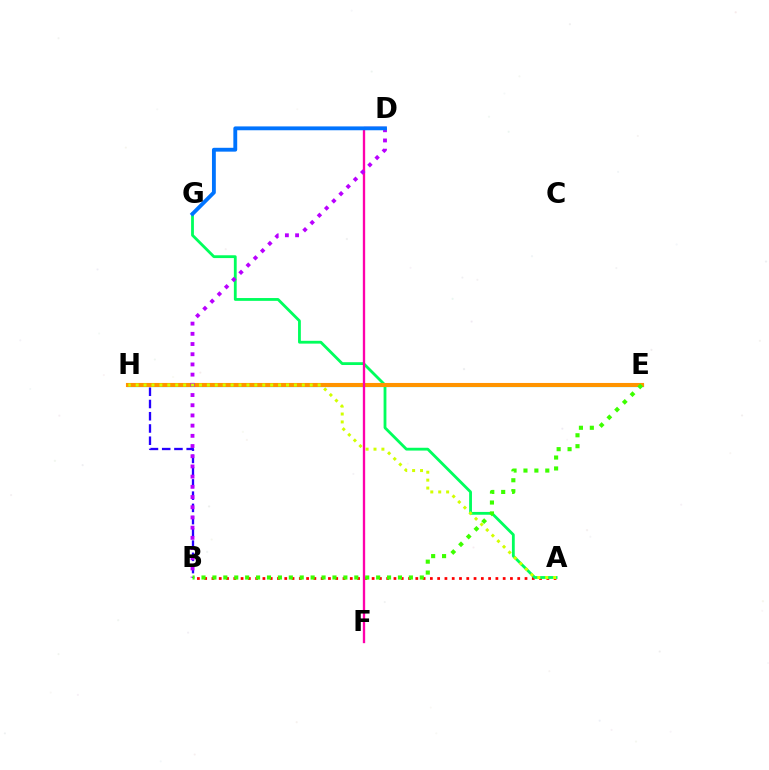{('E', 'H'): [{'color': '#00fff6', 'line_style': 'solid', 'thickness': 2.31}, {'color': '#ff9400', 'line_style': 'solid', 'thickness': 2.94}], ('B', 'H'): [{'color': '#2500ff', 'line_style': 'dashed', 'thickness': 1.66}], ('A', 'B'): [{'color': '#ff0000', 'line_style': 'dotted', 'thickness': 1.98}], ('A', 'G'): [{'color': '#00ff5c', 'line_style': 'solid', 'thickness': 2.02}], ('D', 'F'): [{'color': '#ff00ac', 'line_style': 'solid', 'thickness': 1.68}], ('B', 'D'): [{'color': '#b900ff', 'line_style': 'dotted', 'thickness': 2.77}], ('D', 'G'): [{'color': '#0074ff', 'line_style': 'solid', 'thickness': 2.77}], ('A', 'H'): [{'color': '#d1ff00', 'line_style': 'dotted', 'thickness': 2.15}], ('B', 'E'): [{'color': '#3dff00', 'line_style': 'dotted', 'thickness': 2.97}]}